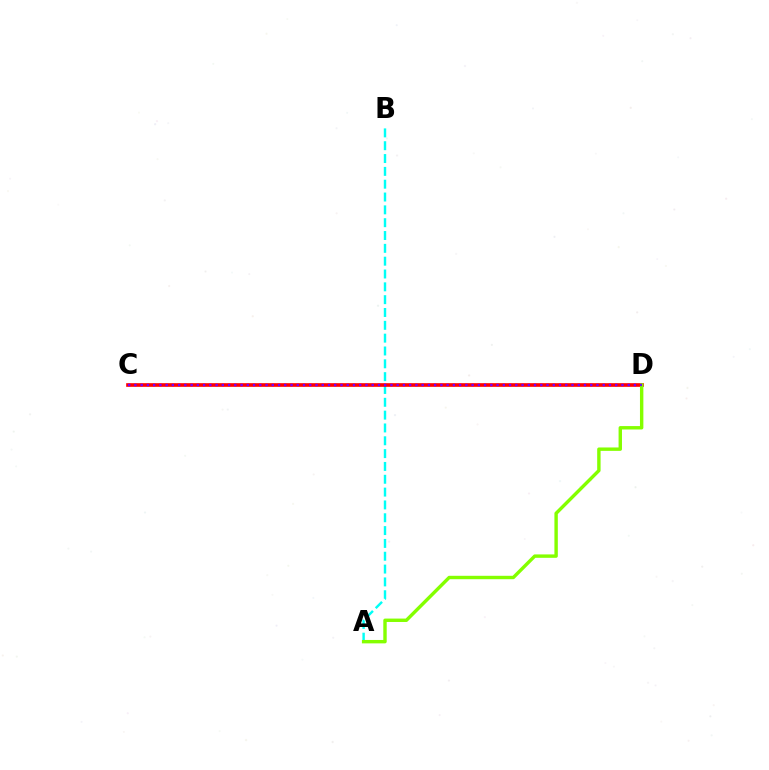{('A', 'B'): [{'color': '#00fff6', 'line_style': 'dashed', 'thickness': 1.74}], ('C', 'D'): [{'color': '#ff0000', 'line_style': 'solid', 'thickness': 2.63}, {'color': '#7200ff', 'line_style': 'dotted', 'thickness': 1.7}], ('A', 'D'): [{'color': '#84ff00', 'line_style': 'solid', 'thickness': 2.45}]}